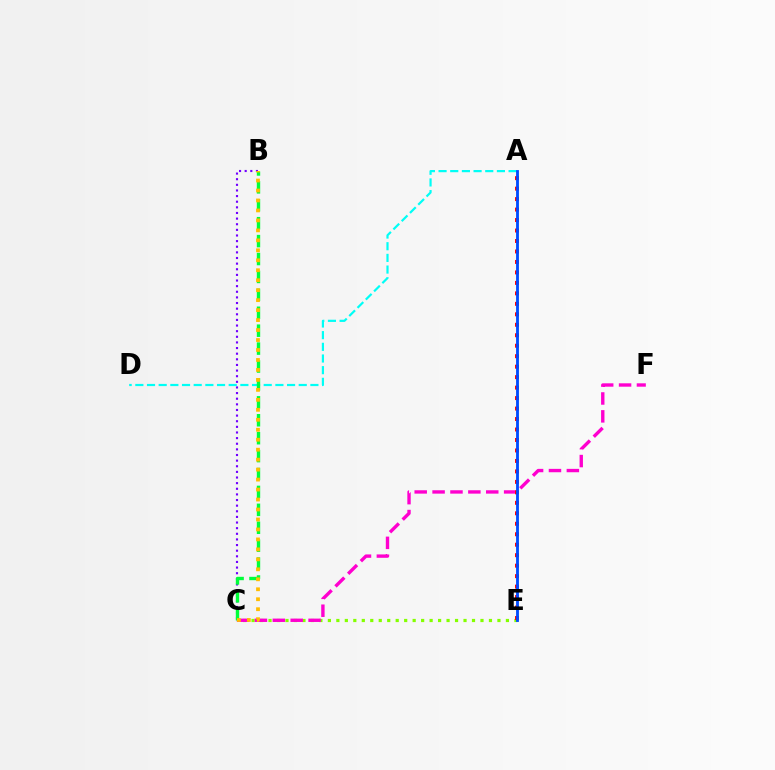{('B', 'C'): [{'color': '#7200ff', 'line_style': 'dotted', 'thickness': 1.53}, {'color': '#00ff39', 'line_style': 'dashed', 'thickness': 2.43}, {'color': '#ffbd00', 'line_style': 'dotted', 'thickness': 2.71}], ('C', 'E'): [{'color': '#84ff00', 'line_style': 'dotted', 'thickness': 2.3}], ('C', 'F'): [{'color': '#ff00cf', 'line_style': 'dashed', 'thickness': 2.43}], ('A', 'D'): [{'color': '#00fff6', 'line_style': 'dashed', 'thickness': 1.59}], ('A', 'E'): [{'color': '#ff0000', 'line_style': 'dotted', 'thickness': 2.85}, {'color': '#004bff', 'line_style': 'solid', 'thickness': 2.04}]}